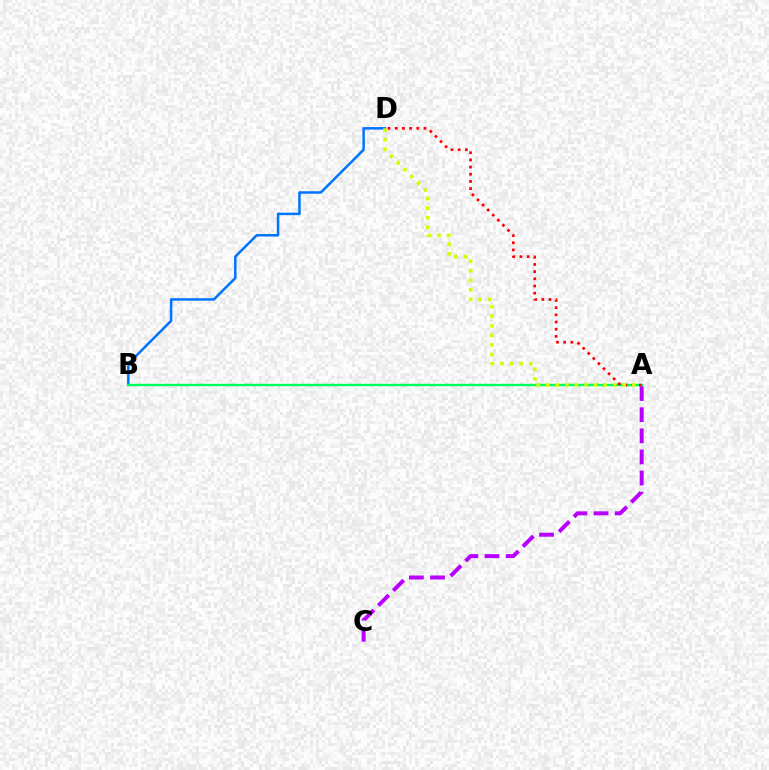{('B', 'D'): [{'color': '#0074ff', 'line_style': 'solid', 'thickness': 1.8}], ('A', 'B'): [{'color': '#00ff5c', 'line_style': 'solid', 'thickness': 1.72}], ('A', 'C'): [{'color': '#b900ff', 'line_style': 'dashed', 'thickness': 2.87}], ('A', 'D'): [{'color': '#ff0000', 'line_style': 'dotted', 'thickness': 1.95}, {'color': '#d1ff00', 'line_style': 'dotted', 'thickness': 2.6}]}